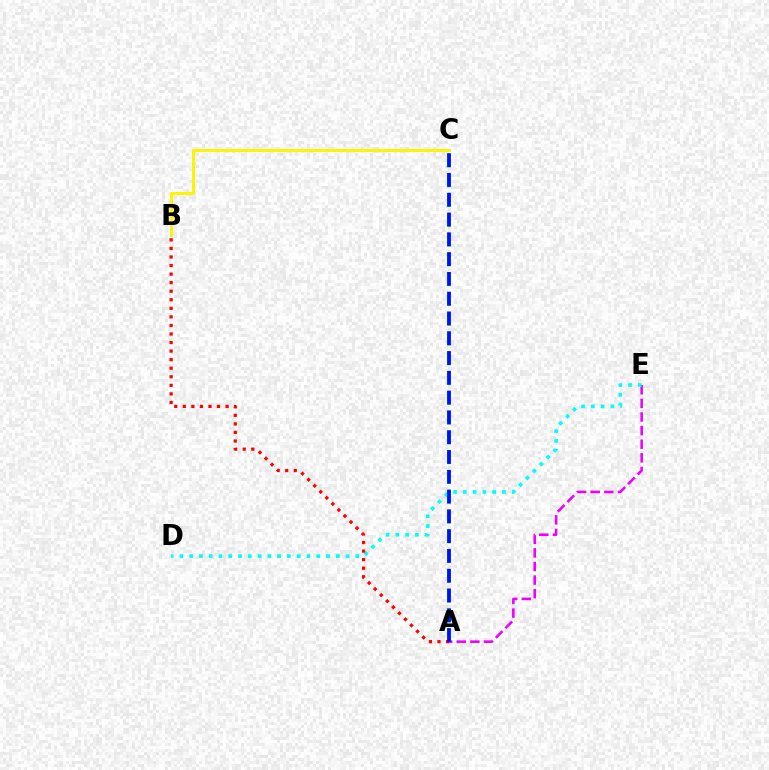{('A', 'E'): [{'color': '#ee00ff', 'line_style': 'dashed', 'thickness': 1.85}], ('D', 'E'): [{'color': '#00fff6', 'line_style': 'dotted', 'thickness': 2.66}], ('B', 'C'): [{'color': '#fcf500', 'line_style': 'solid', 'thickness': 2.15}], ('A', 'C'): [{'color': '#08ff00', 'line_style': 'dashed', 'thickness': 2.69}, {'color': '#0010ff', 'line_style': 'dashed', 'thickness': 2.69}], ('A', 'B'): [{'color': '#ff0000', 'line_style': 'dotted', 'thickness': 2.33}]}